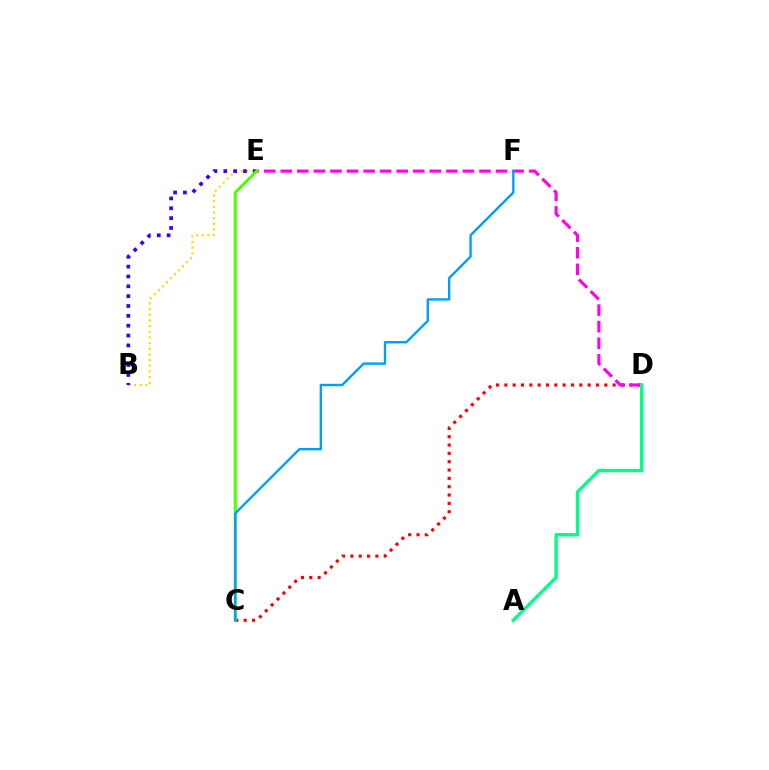{('C', 'D'): [{'color': '#ff0000', 'line_style': 'dotted', 'thickness': 2.26}], ('B', 'E'): [{'color': '#ffd500', 'line_style': 'dotted', 'thickness': 1.54}, {'color': '#3700ff', 'line_style': 'dotted', 'thickness': 2.68}], ('D', 'E'): [{'color': '#ff00ed', 'line_style': 'dashed', 'thickness': 2.25}], ('A', 'D'): [{'color': '#00ff86', 'line_style': 'solid', 'thickness': 2.42}], ('C', 'E'): [{'color': '#4fff00', 'line_style': 'solid', 'thickness': 2.17}], ('C', 'F'): [{'color': '#009eff', 'line_style': 'solid', 'thickness': 1.71}]}